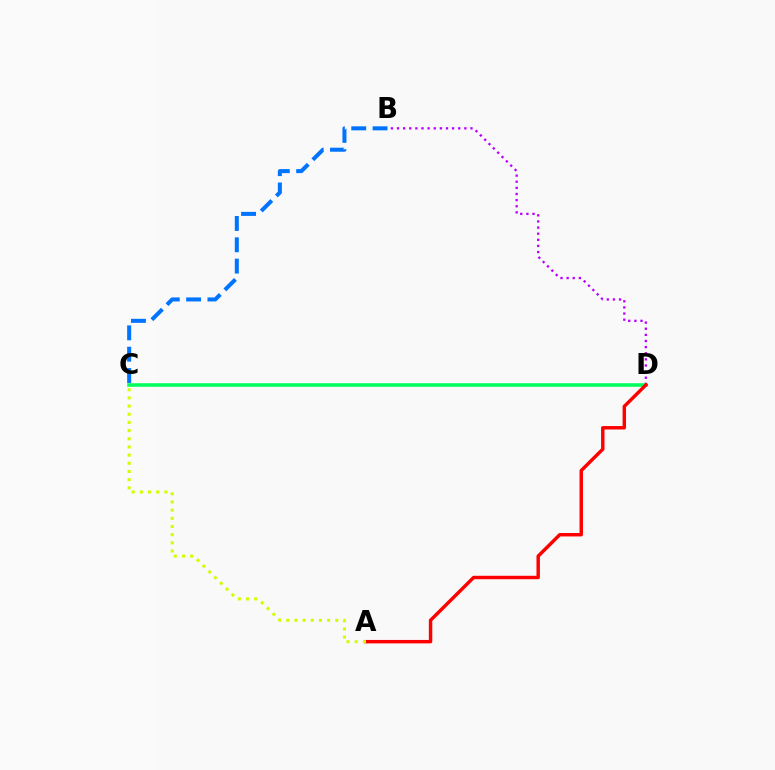{('B', 'D'): [{'color': '#b900ff', 'line_style': 'dotted', 'thickness': 1.66}], ('B', 'C'): [{'color': '#0074ff', 'line_style': 'dashed', 'thickness': 2.9}], ('C', 'D'): [{'color': '#00ff5c', 'line_style': 'solid', 'thickness': 2.57}], ('A', 'D'): [{'color': '#ff0000', 'line_style': 'solid', 'thickness': 2.47}], ('A', 'C'): [{'color': '#d1ff00', 'line_style': 'dotted', 'thickness': 2.22}]}